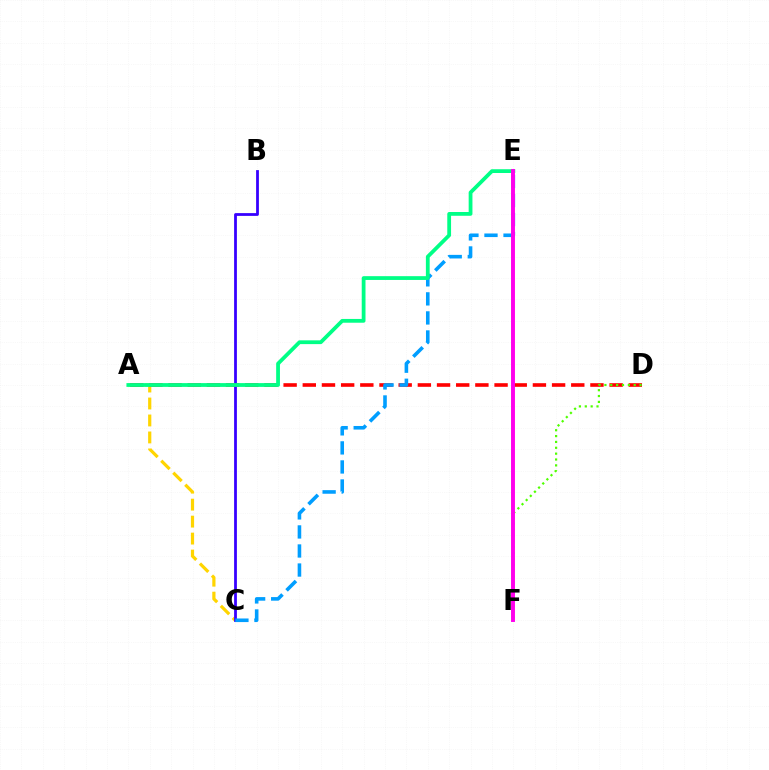{('A', 'C'): [{'color': '#ffd500', 'line_style': 'dashed', 'thickness': 2.31}], ('A', 'D'): [{'color': '#ff0000', 'line_style': 'dashed', 'thickness': 2.61}], ('D', 'F'): [{'color': '#4fff00', 'line_style': 'dotted', 'thickness': 1.59}], ('B', 'C'): [{'color': '#3700ff', 'line_style': 'solid', 'thickness': 2.0}], ('C', 'E'): [{'color': '#009eff', 'line_style': 'dashed', 'thickness': 2.59}], ('A', 'E'): [{'color': '#00ff86', 'line_style': 'solid', 'thickness': 2.72}], ('E', 'F'): [{'color': '#ff00ed', 'line_style': 'solid', 'thickness': 2.82}]}